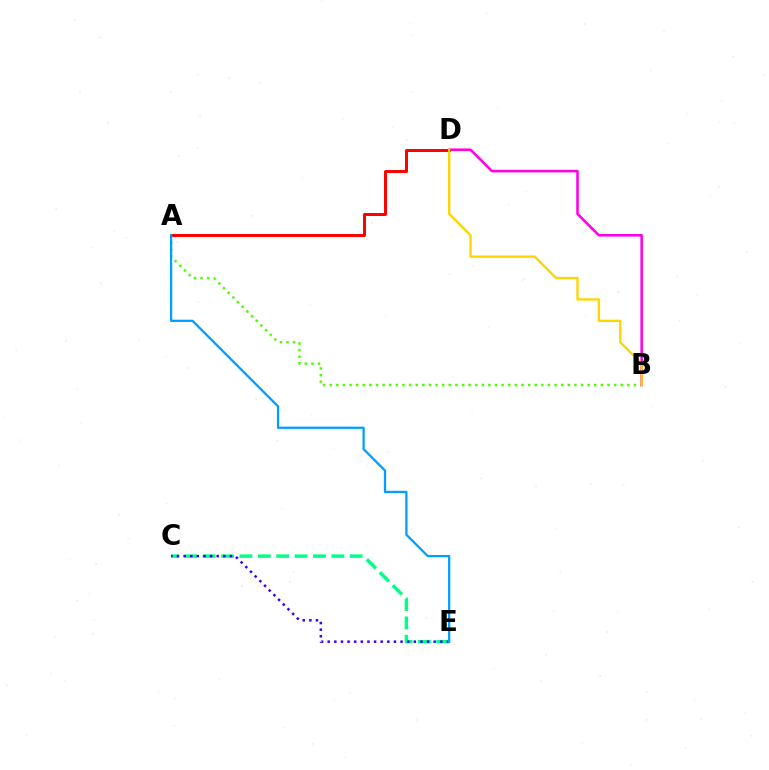{('A', 'B'): [{'color': '#4fff00', 'line_style': 'dotted', 'thickness': 1.8}], ('C', 'E'): [{'color': '#00ff86', 'line_style': 'dashed', 'thickness': 2.5}, {'color': '#3700ff', 'line_style': 'dotted', 'thickness': 1.8}], ('B', 'D'): [{'color': '#ff00ed', 'line_style': 'solid', 'thickness': 1.85}, {'color': '#ffd500', 'line_style': 'solid', 'thickness': 1.7}], ('A', 'D'): [{'color': '#ff0000', 'line_style': 'solid', 'thickness': 2.14}], ('A', 'E'): [{'color': '#009eff', 'line_style': 'solid', 'thickness': 1.63}]}